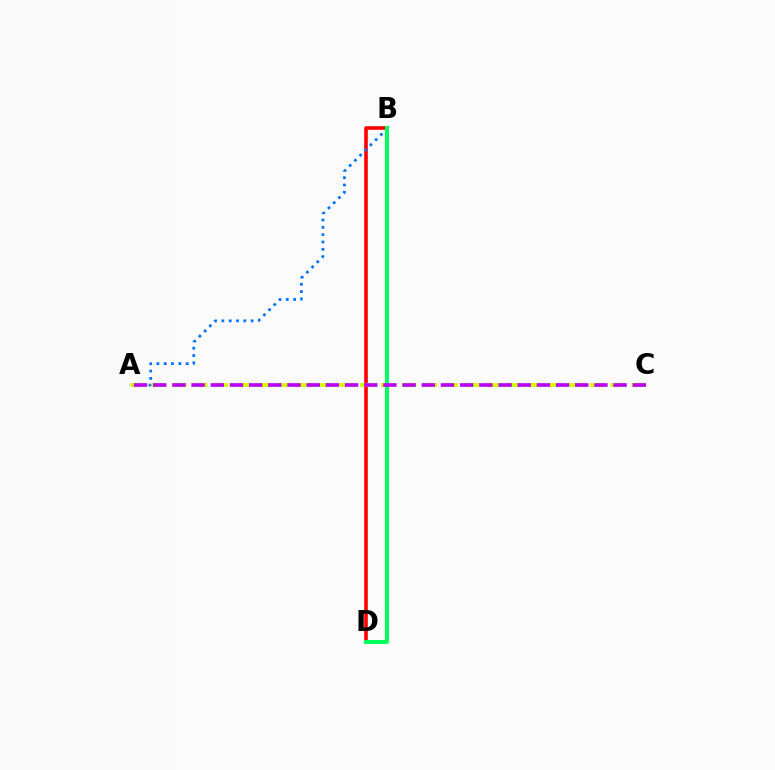{('B', 'D'): [{'color': '#ff0000', 'line_style': 'solid', 'thickness': 2.6}, {'color': '#00ff5c', 'line_style': 'solid', 'thickness': 2.87}], ('A', 'B'): [{'color': '#0074ff', 'line_style': 'dotted', 'thickness': 1.99}], ('A', 'C'): [{'color': '#d1ff00', 'line_style': 'dashed', 'thickness': 2.84}, {'color': '#b900ff', 'line_style': 'dashed', 'thickness': 2.61}]}